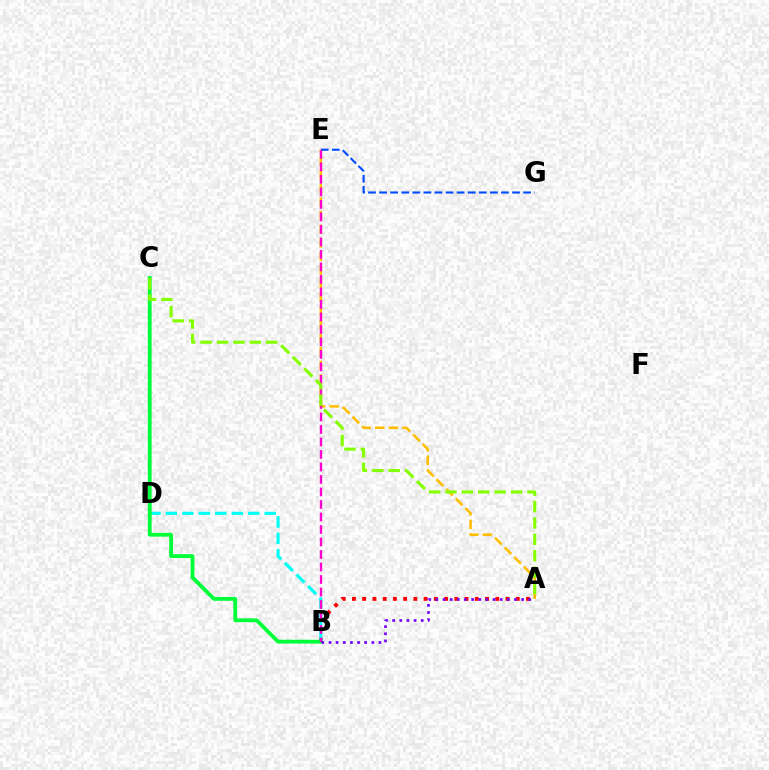{('A', 'B'): [{'color': '#ff0000', 'line_style': 'dotted', 'thickness': 2.78}, {'color': '#7200ff', 'line_style': 'dotted', 'thickness': 1.94}], ('B', 'D'): [{'color': '#00fff6', 'line_style': 'dashed', 'thickness': 2.24}], ('B', 'C'): [{'color': '#00ff39', 'line_style': 'solid', 'thickness': 2.76}], ('A', 'E'): [{'color': '#ffbd00', 'line_style': 'dashed', 'thickness': 1.85}], ('E', 'G'): [{'color': '#004bff', 'line_style': 'dashed', 'thickness': 1.51}], ('B', 'E'): [{'color': '#ff00cf', 'line_style': 'dashed', 'thickness': 1.7}], ('A', 'C'): [{'color': '#84ff00', 'line_style': 'dashed', 'thickness': 2.23}]}